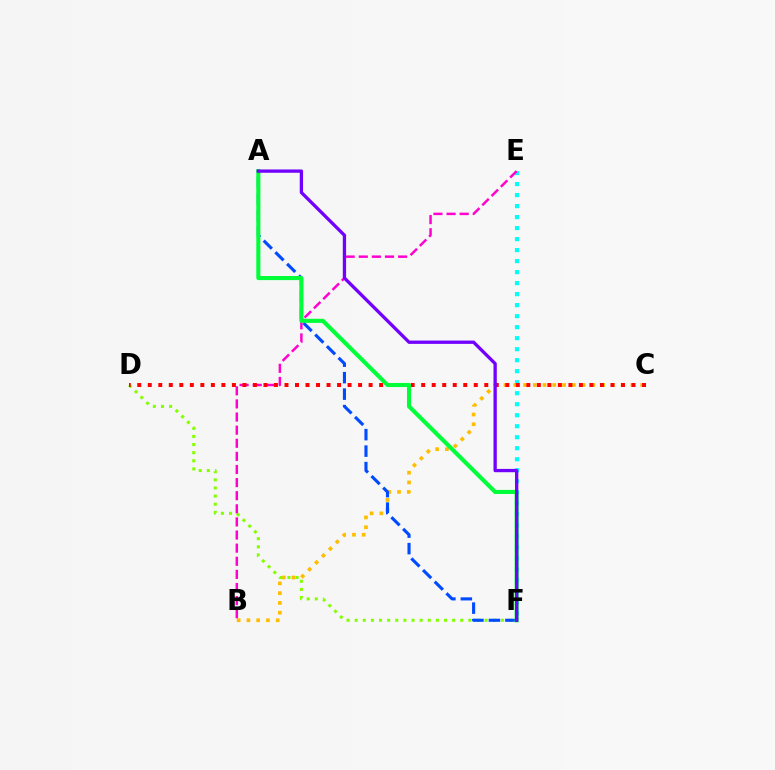{('B', 'C'): [{'color': '#ffbd00', 'line_style': 'dotted', 'thickness': 2.65}], ('E', 'F'): [{'color': '#00fff6', 'line_style': 'dotted', 'thickness': 2.99}], ('D', 'F'): [{'color': '#84ff00', 'line_style': 'dotted', 'thickness': 2.21}], ('B', 'E'): [{'color': '#ff00cf', 'line_style': 'dashed', 'thickness': 1.78}], ('A', 'F'): [{'color': '#004bff', 'line_style': 'dashed', 'thickness': 2.24}, {'color': '#00ff39', 'line_style': 'solid', 'thickness': 2.94}, {'color': '#7200ff', 'line_style': 'solid', 'thickness': 2.38}], ('C', 'D'): [{'color': '#ff0000', 'line_style': 'dotted', 'thickness': 2.86}]}